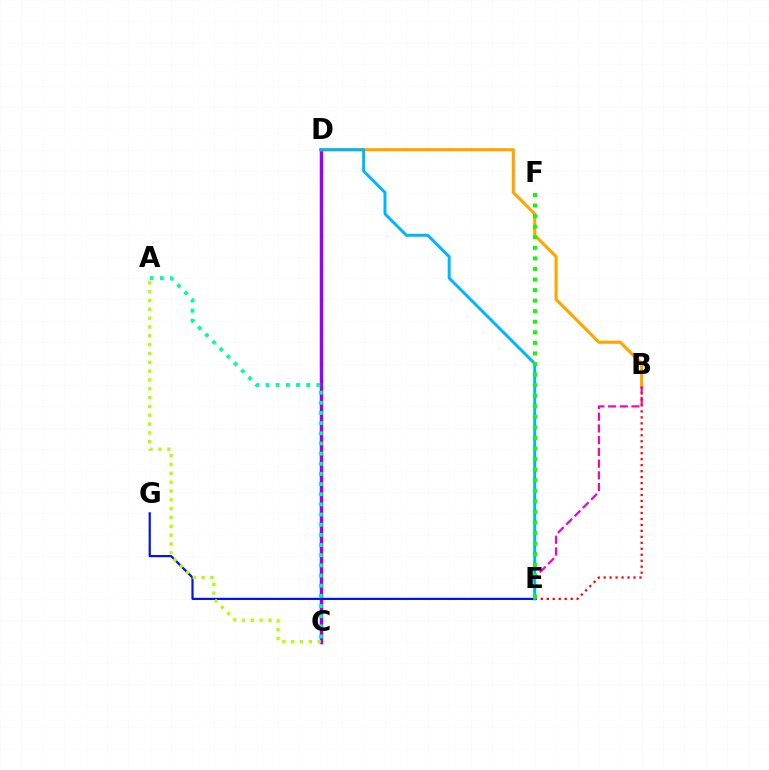{('C', 'D'): [{'color': '#9b00ff', 'line_style': 'solid', 'thickness': 2.49}], ('B', 'E'): [{'color': '#ff00bd', 'line_style': 'dashed', 'thickness': 1.59}, {'color': '#ff0000', 'line_style': 'dotted', 'thickness': 1.62}], ('E', 'G'): [{'color': '#0010ff', 'line_style': 'solid', 'thickness': 1.57}], ('A', 'C'): [{'color': '#00ff9d', 'line_style': 'dotted', 'thickness': 2.76}, {'color': '#b3ff00', 'line_style': 'dotted', 'thickness': 2.4}], ('B', 'D'): [{'color': '#ffa500', 'line_style': 'solid', 'thickness': 2.25}], ('D', 'E'): [{'color': '#00b5ff', 'line_style': 'solid', 'thickness': 2.12}], ('E', 'F'): [{'color': '#08ff00', 'line_style': 'dotted', 'thickness': 2.87}]}